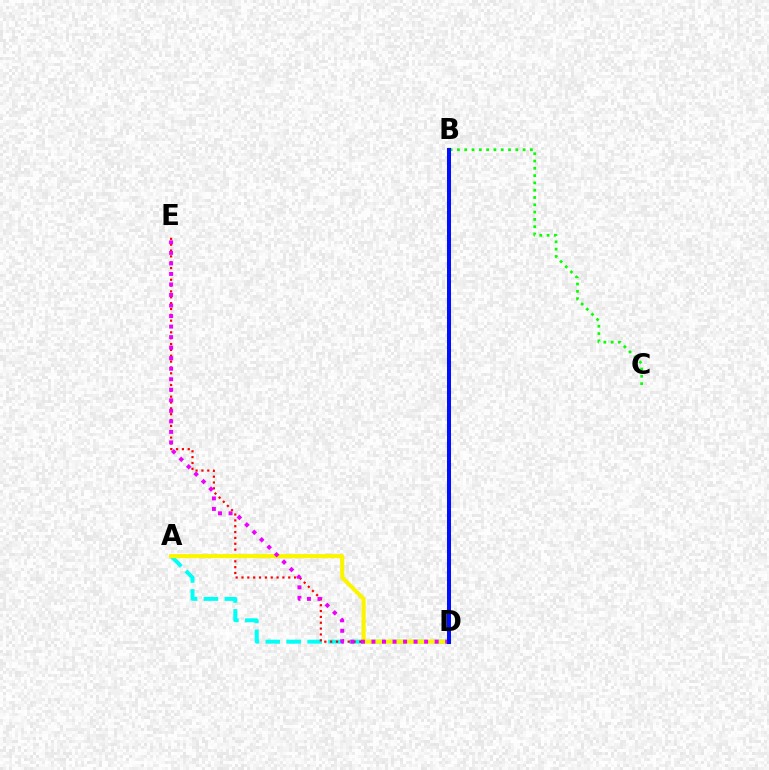{('B', 'C'): [{'color': '#08ff00', 'line_style': 'dotted', 'thickness': 1.98}], ('A', 'D'): [{'color': '#00fff6', 'line_style': 'dashed', 'thickness': 2.84}, {'color': '#fcf500', 'line_style': 'solid', 'thickness': 2.96}], ('D', 'E'): [{'color': '#ff0000', 'line_style': 'dotted', 'thickness': 1.59}, {'color': '#ee00ff', 'line_style': 'dotted', 'thickness': 2.86}], ('B', 'D'): [{'color': '#0010ff', 'line_style': 'solid', 'thickness': 2.89}]}